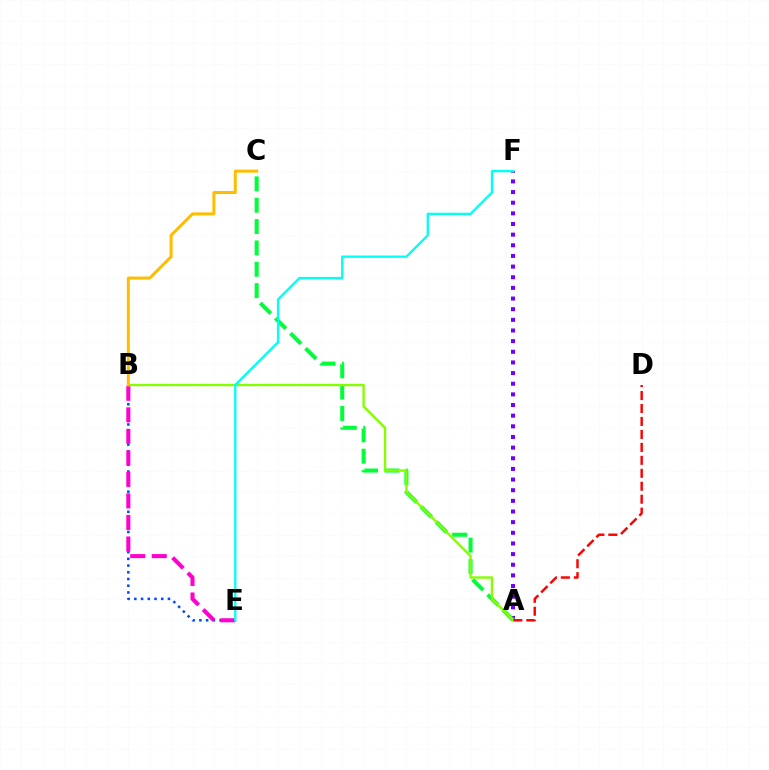{('A', 'F'): [{'color': '#7200ff', 'line_style': 'dotted', 'thickness': 2.89}], ('A', 'C'): [{'color': '#00ff39', 'line_style': 'dashed', 'thickness': 2.9}], ('B', 'E'): [{'color': '#004bff', 'line_style': 'dotted', 'thickness': 1.83}, {'color': '#ff00cf', 'line_style': 'dashed', 'thickness': 2.92}], ('A', 'B'): [{'color': '#84ff00', 'line_style': 'solid', 'thickness': 1.72}], ('E', 'F'): [{'color': '#00fff6', 'line_style': 'solid', 'thickness': 1.66}], ('B', 'C'): [{'color': '#ffbd00', 'line_style': 'solid', 'thickness': 2.17}], ('A', 'D'): [{'color': '#ff0000', 'line_style': 'dashed', 'thickness': 1.76}]}